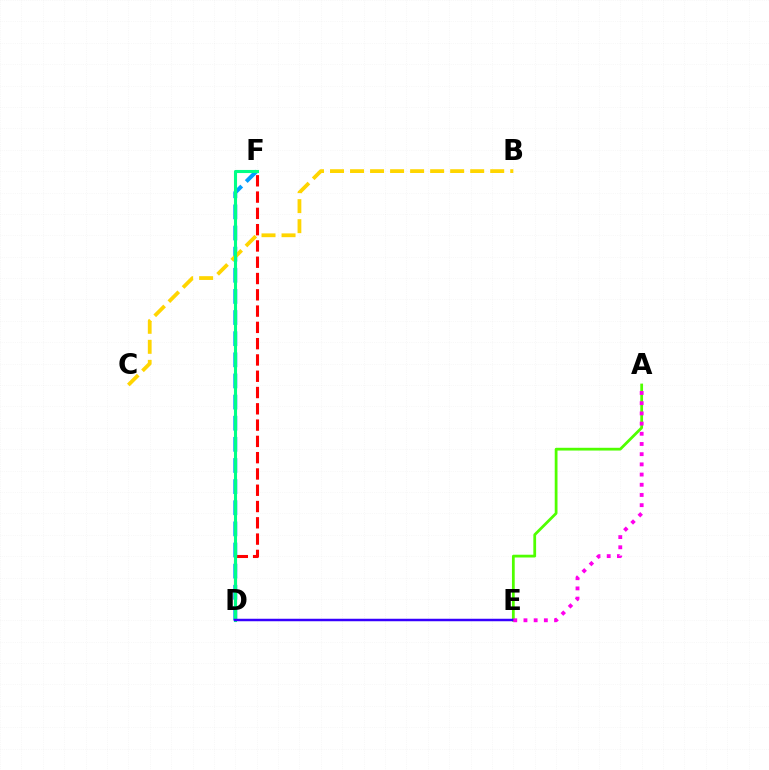{('D', 'F'): [{'color': '#ff0000', 'line_style': 'dashed', 'thickness': 2.21}, {'color': '#009eff', 'line_style': 'dashed', 'thickness': 2.87}, {'color': '#00ff86', 'line_style': 'solid', 'thickness': 2.22}], ('A', 'E'): [{'color': '#4fff00', 'line_style': 'solid', 'thickness': 1.99}, {'color': '#ff00ed', 'line_style': 'dotted', 'thickness': 2.77}], ('B', 'C'): [{'color': '#ffd500', 'line_style': 'dashed', 'thickness': 2.72}], ('D', 'E'): [{'color': '#3700ff', 'line_style': 'solid', 'thickness': 1.79}]}